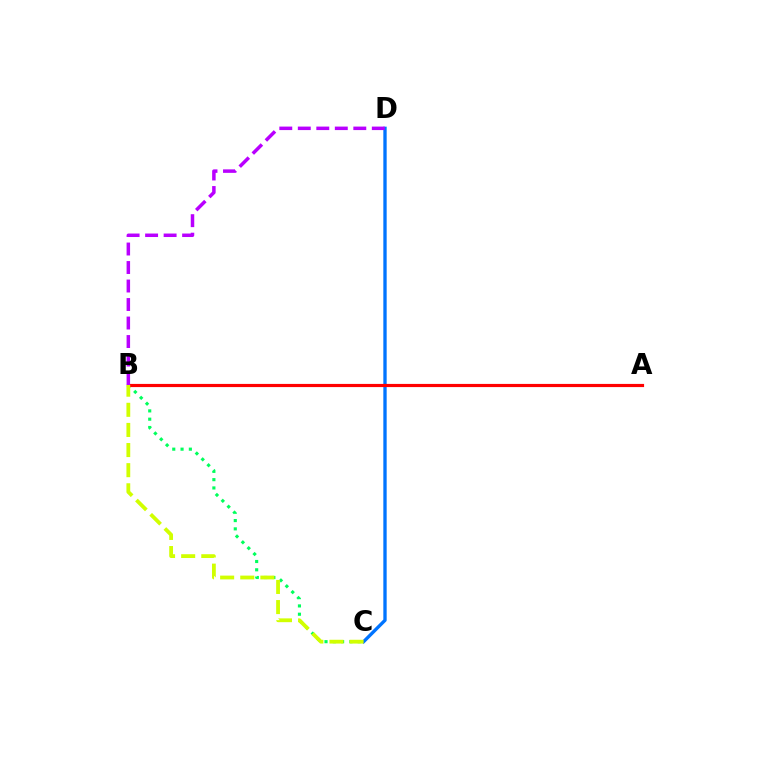{('C', 'D'): [{'color': '#0074ff', 'line_style': 'solid', 'thickness': 2.4}], ('B', 'C'): [{'color': '#00ff5c', 'line_style': 'dotted', 'thickness': 2.25}, {'color': '#d1ff00', 'line_style': 'dashed', 'thickness': 2.73}], ('A', 'B'): [{'color': '#ff0000', 'line_style': 'solid', 'thickness': 2.28}], ('B', 'D'): [{'color': '#b900ff', 'line_style': 'dashed', 'thickness': 2.51}]}